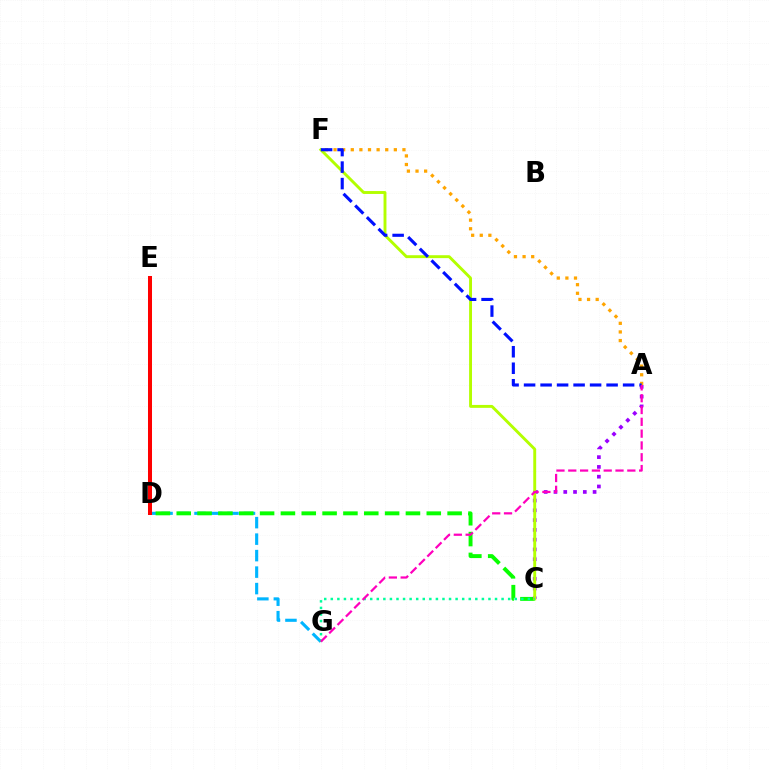{('D', 'G'): [{'color': '#00b5ff', 'line_style': 'dashed', 'thickness': 2.24}], ('A', 'F'): [{'color': '#ffa500', 'line_style': 'dotted', 'thickness': 2.34}, {'color': '#0010ff', 'line_style': 'dashed', 'thickness': 2.24}], ('C', 'D'): [{'color': '#08ff00', 'line_style': 'dashed', 'thickness': 2.83}], ('A', 'C'): [{'color': '#9b00ff', 'line_style': 'dotted', 'thickness': 2.66}], ('D', 'E'): [{'color': '#ff0000', 'line_style': 'solid', 'thickness': 2.89}], ('C', 'F'): [{'color': '#b3ff00', 'line_style': 'solid', 'thickness': 2.09}], ('C', 'G'): [{'color': '#00ff9d', 'line_style': 'dotted', 'thickness': 1.78}], ('A', 'G'): [{'color': '#ff00bd', 'line_style': 'dashed', 'thickness': 1.6}]}